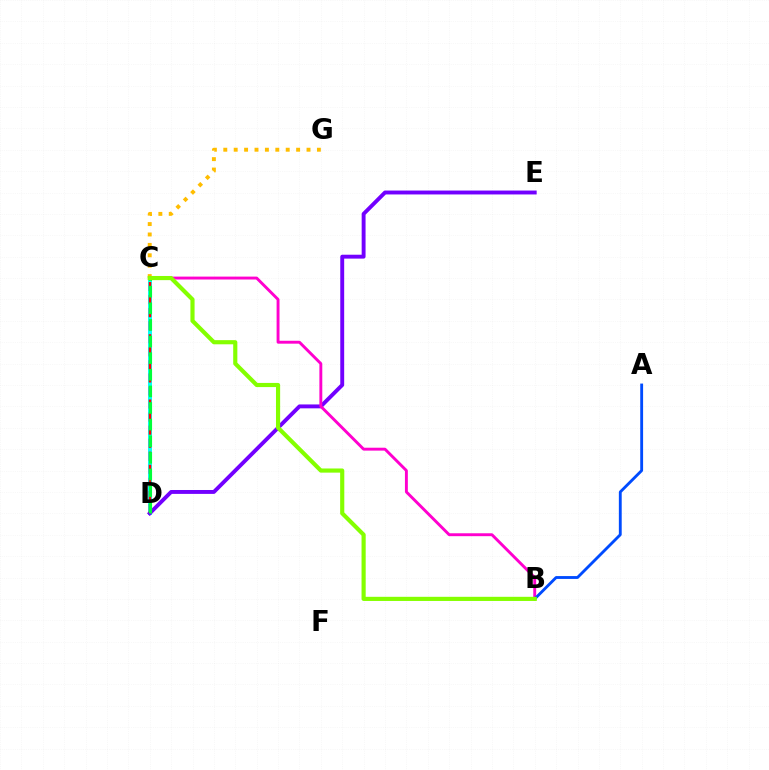{('C', 'G'): [{'color': '#ffbd00', 'line_style': 'dotted', 'thickness': 2.83}], ('C', 'D'): [{'color': '#00fff6', 'line_style': 'solid', 'thickness': 2.85}, {'color': '#ff0000', 'line_style': 'dashed', 'thickness': 1.77}, {'color': '#00ff39', 'line_style': 'dashed', 'thickness': 2.26}], ('D', 'E'): [{'color': '#7200ff', 'line_style': 'solid', 'thickness': 2.81}], ('B', 'C'): [{'color': '#ff00cf', 'line_style': 'solid', 'thickness': 2.09}, {'color': '#84ff00', 'line_style': 'solid', 'thickness': 2.99}], ('A', 'B'): [{'color': '#004bff', 'line_style': 'solid', 'thickness': 2.05}]}